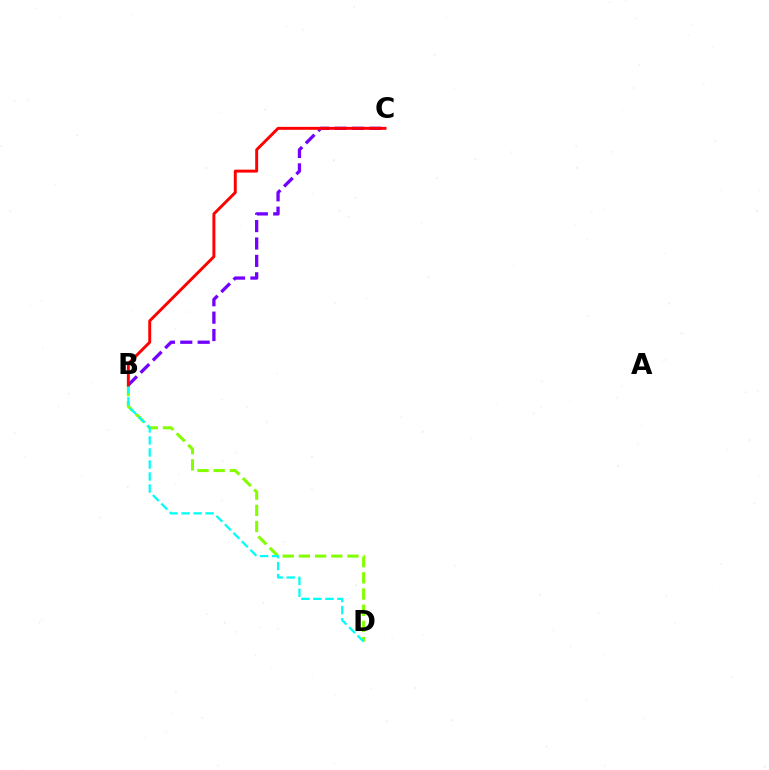{('B', 'D'): [{'color': '#84ff00', 'line_style': 'dashed', 'thickness': 2.2}, {'color': '#00fff6', 'line_style': 'dashed', 'thickness': 1.63}], ('B', 'C'): [{'color': '#7200ff', 'line_style': 'dashed', 'thickness': 2.36}, {'color': '#ff0000', 'line_style': 'solid', 'thickness': 2.11}]}